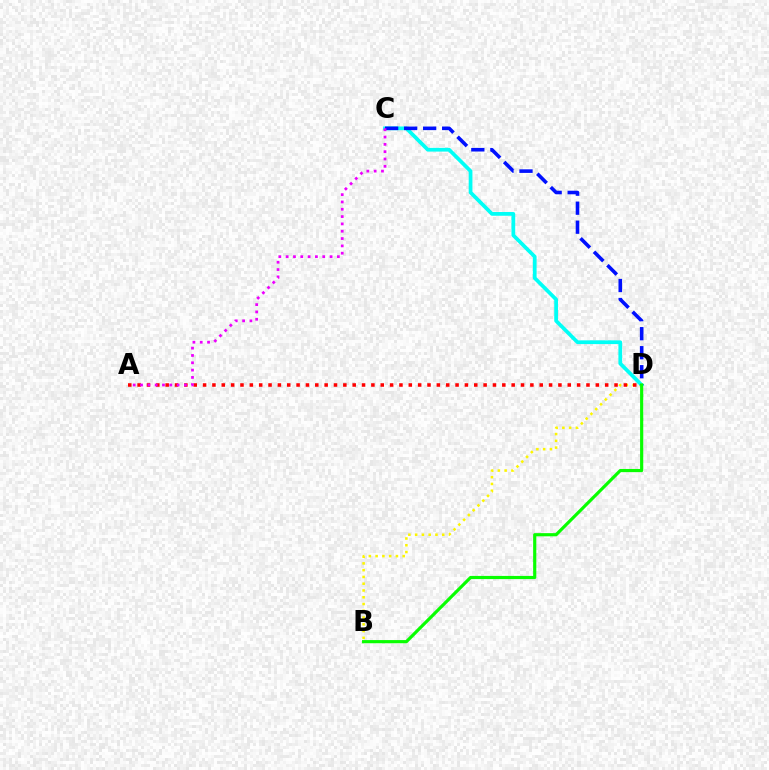{('B', 'D'): [{'color': '#fcf500', 'line_style': 'dotted', 'thickness': 1.84}, {'color': '#08ff00', 'line_style': 'solid', 'thickness': 2.28}], ('C', 'D'): [{'color': '#00fff6', 'line_style': 'solid', 'thickness': 2.69}, {'color': '#0010ff', 'line_style': 'dashed', 'thickness': 2.58}], ('A', 'D'): [{'color': '#ff0000', 'line_style': 'dotted', 'thickness': 2.54}], ('A', 'C'): [{'color': '#ee00ff', 'line_style': 'dotted', 'thickness': 1.99}]}